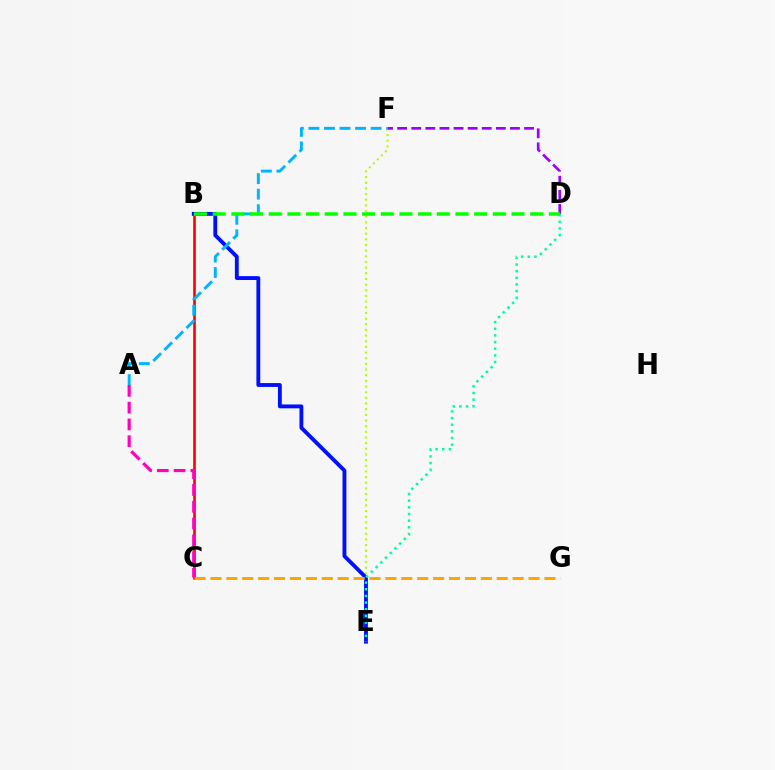{('E', 'F'): [{'color': '#b3ff00', 'line_style': 'dotted', 'thickness': 1.54}], ('B', 'E'): [{'color': '#0010ff', 'line_style': 'solid', 'thickness': 2.78}], ('B', 'C'): [{'color': '#ff0000', 'line_style': 'solid', 'thickness': 1.88}], ('C', 'G'): [{'color': '#ffa500', 'line_style': 'dashed', 'thickness': 2.16}], ('D', 'F'): [{'color': '#9b00ff', 'line_style': 'dashed', 'thickness': 1.92}], ('A', 'C'): [{'color': '#ff00bd', 'line_style': 'dashed', 'thickness': 2.28}], ('A', 'F'): [{'color': '#00b5ff', 'line_style': 'dashed', 'thickness': 2.11}], ('D', 'E'): [{'color': '#00ff9d', 'line_style': 'dotted', 'thickness': 1.81}], ('B', 'D'): [{'color': '#08ff00', 'line_style': 'dashed', 'thickness': 2.54}]}